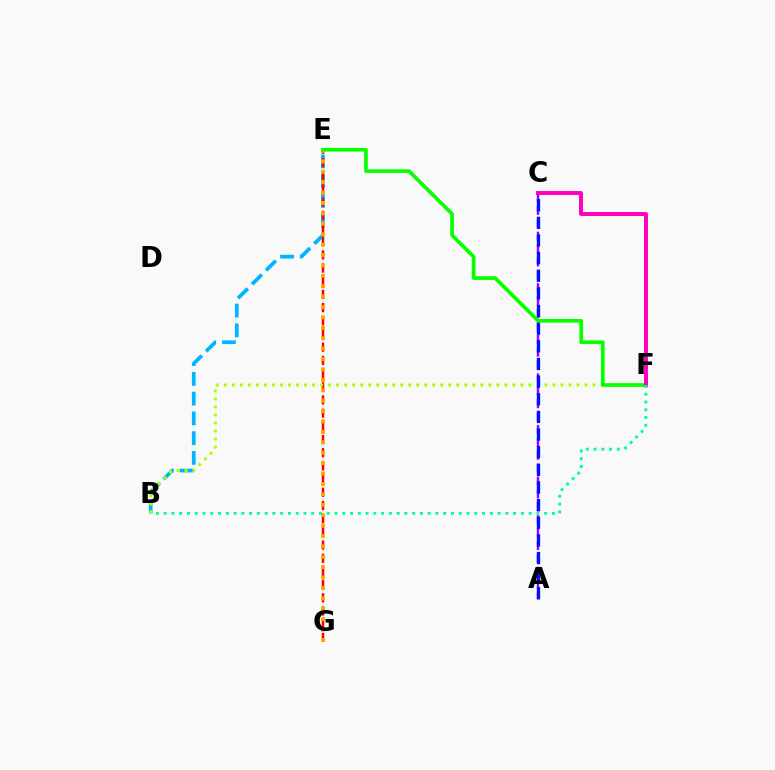{('A', 'C'): [{'color': '#9b00ff', 'line_style': 'dashed', 'thickness': 1.75}, {'color': '#0010ff', 'line_style': 'dashed', 'thickness': 2.4}], ('B', 'E'): [{'color': '#00b5ff', 'line_style': 'dashed', 'thickness': 2.68}], ('E', 'G'): [{'color': '#ff0000', 'line_style': 'dashed', 'thickness': 1.79}, {'color': '#ffa500', 'line_style': 'dotted', 'thickness': 2.83}], ('B', 'F'): [{'color': '#b3ff00', 'line_style': 'dotted', 'thickness': 2.18}, {'color': '#00ff9d', 'line_style': 'dotted', 'thickness': 2.11}], ('E', 'F'): [{'color': '#08ff00', 'line_style': 'solid', 'thickness': 2.65}], ('C', 'F'): [{'color': '#ff00bd', 'line_style': 'solid', 'thickness': 2.84}]}